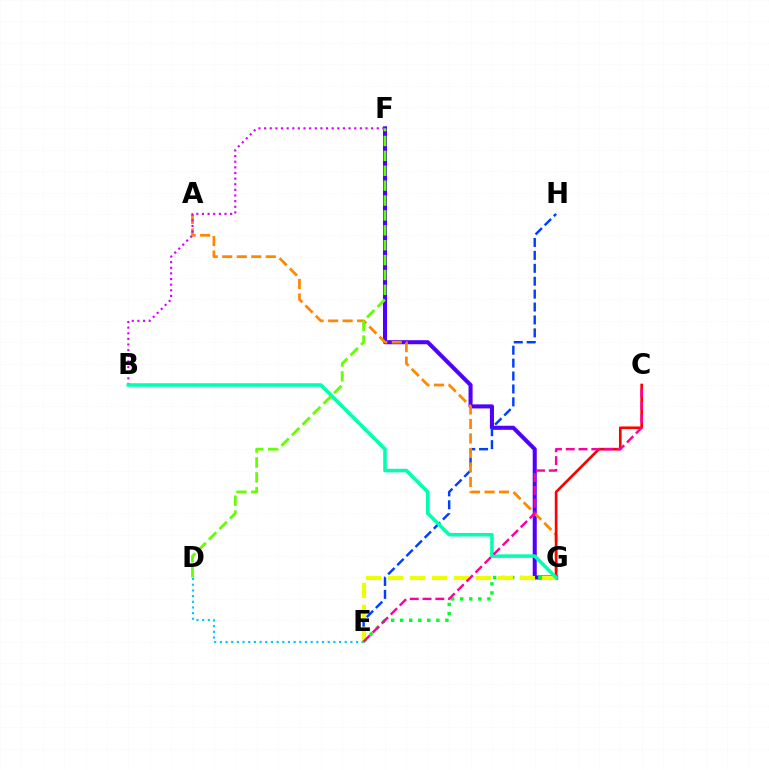{('F', 'G'): [{'color': '#4f00ff', 'line_style': 'solid', 'thickness': 2.92}], ('E', 'G'): [{'color': '#00ff27', 'line_style': 'dotted', 'thickness': 2.46}, {'color': '#eeff00', 'line_style': 'dashed', 'thickness': 2.98}], ('E', 'H'): [{'color': '#003fff', 'line_style': 'dashed', 'thickness': 1.75}], ('A', 'G'): [{'color': '#ff8800', 'line_style': 'dashed', 'thickness': 1.97}], ('C', 'G'): [{'color': '#ff0000', 'line_style': 'solid', 'thickness': 1.91}], ('D', 'E'): [{'color': '#00c7ff', 'line_style': 'dotted', 'thickness': 1.54}], ('B', 'F'): [{'color': '#d600ff', 'line_style': 'dotted', 'thickness': 1.53}], ('B', 'G'): [{'color': '#00ffaf', 'line_style': 'solid', 'thickness': 2.56}], ('C', 'E'): [{'color': '#ff00a0', 'line_style': 'dashed', 'thickness': 1.74}], ('D', 'F'): [{'color': '#66ff00', 'line_style': 'dashed', 'thickness': 2.02}]}